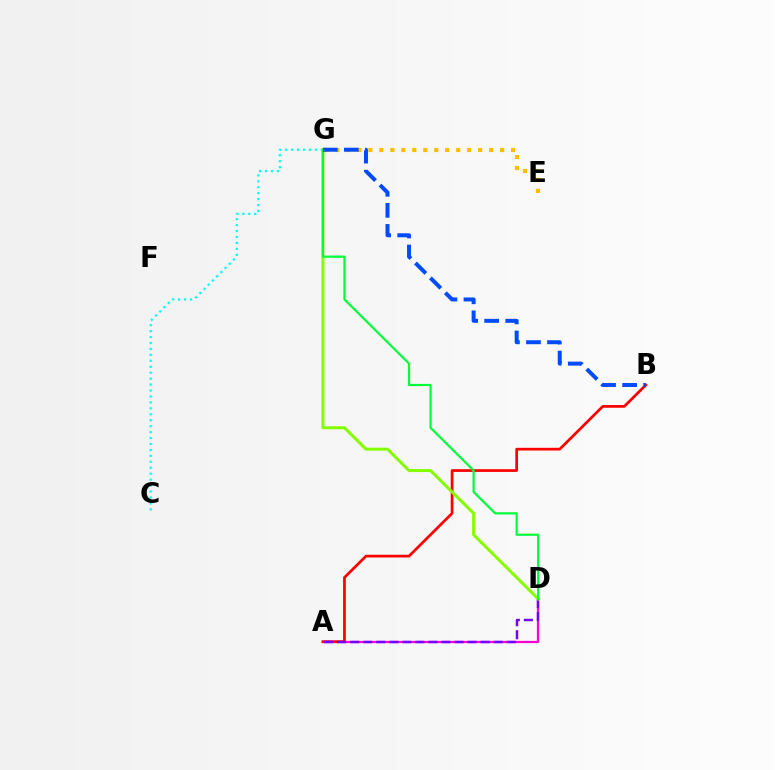{('C', 'G'): [{'color': '#00fff6', 'line_style': 'dotted', 'thickness': 1.61}], ('A', 'D'): [{'color': '#ff00cf', 'line_style': 'solid', 'thickness': 1.61}, {'color': '#7200ff', 'line_style': 'dashed', 'thickness': 1.77}], ('A', 'B'): [{'color': '#ff0000', 'line_style': 'solid', 'thickness': 1.96}], ('E', 'G'): [{'color': '#ffbd00', 'line_style': 'dotted', 'thickness': 2.98}], ('D', 'G'): [{'color': '#84ff00', 'line_style': 'solid', 'thickness': 2.15}, {'color': '#00ff39', 'line_style': 'solid', 'thickness': 1.58}], ('B', 'G'): [{'color': '#004bff', 'line_style': 'dashed', 'thickness': 2.86}]}